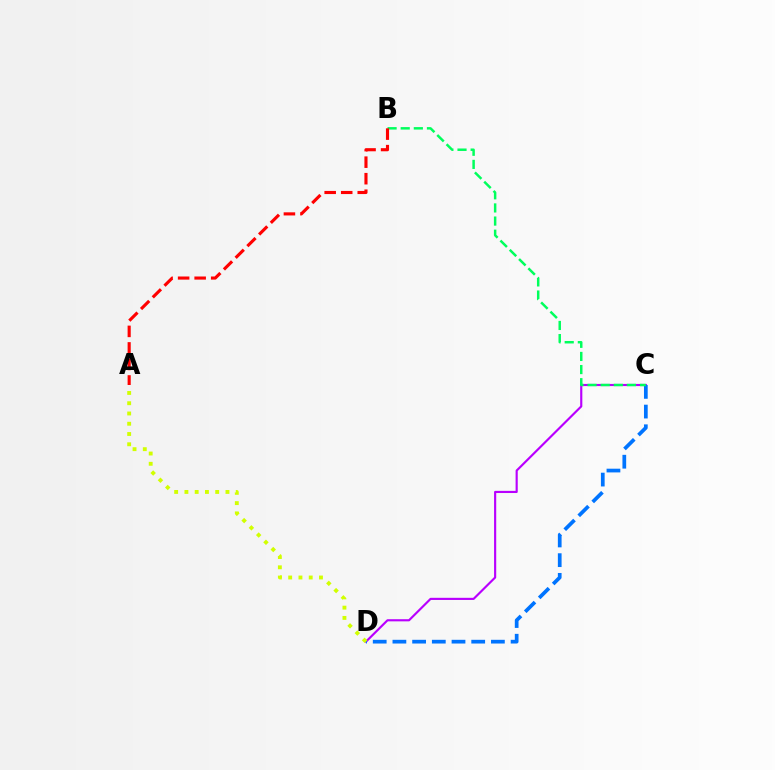{('C', 'D'): [{'color': '#b900ff', 'line_style': 'solid', 'thickness': 1.55}, {'color': '#0074ff', 'line_style': 'dashed', 'thickness': 2.68}], ('A', 'D'): [{'color': '#d1ff00', 'line_style': 'dotted', 'thickness': 2.79}], ('B', 'C'): [{'color': '#00ff5c', 'line_style': 'dashed', 'thickness': 1.78}], ('A', 'B'): [{'color': '#ff0000', 'line_style': 'dashed', 'thickness': 2.25}]}